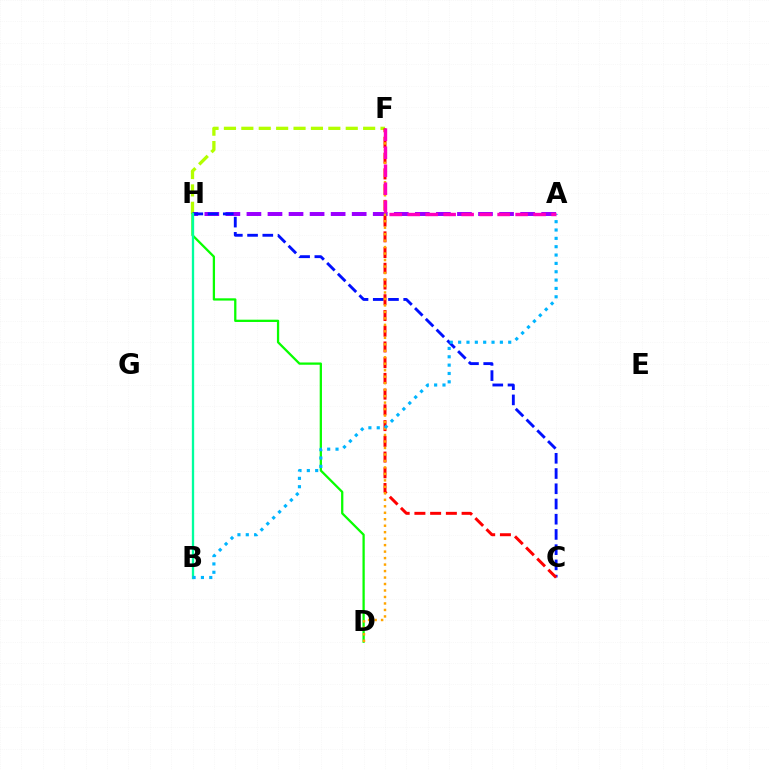{('F', 'H'): [{'color': '#b3ff00', 'line_style': 'dashed', 'thickness': 2.36}], ('A', 'H'): [{'color': '#9b00ff', 'line_style': 'dashed', 'thickness': 2.86}], ('D', 'H'): [{'color': '#08ff00', 'line_style': 'solid', 'thickness': 1.64}], ('C', 'H'): [{'color': '#0010ff', 'line_style': 'dashed', 'thickness': 2.07}], ('B', 'H'): [{'color': '#00ff9d', 'line_style': 'solid', 'thickness': 1.67}], ('C', 'F'): [{'color': '#ff0000', 'line_style': 'dashed', 'thickness': 2.14}], ('D', 'F'): [{'color': '#ffa500', 'line_style': 'dotted', 'thickness': 1.76}], ('A', 'B'): [{'color': '#00b5ff', 'line_style': 'dotted', 'thickness': 2.27}], ('A', 'F'): [{'color': '#ff00bd', 'line_style': 'dashed', 'thickness': 2.44}]}